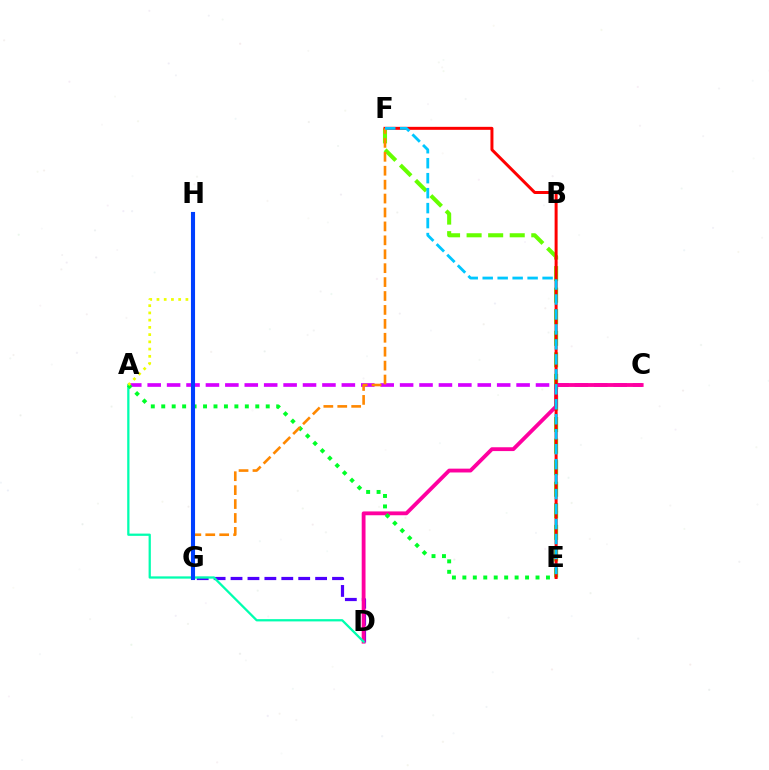{('A', 'C'): [{'color': '#d600ff', 'line_style': 'dashed', 'thickness': 2.64}], ('D', 'G'): [{'color': '#4f00ff', 'line_style': 'dashed', 'thickness': 2.3}], ('E', 'F'): [{'color': '#66ff00', 'line_style': 'dashed', 'thickness': 2.93}, {'color': '#ff0000', 'line_style': 'solid', 'thickness': 2.15}, {'color': '#00c7ff', 'line_style': 'dashed', 'thickness': 2.03}], ('C', 'D'): [{'color': '#ff00a0', 'line_style': 'solid', 'thickness': 2.75}], ('A', 'D'): [{'color': '#00ffaf', 'line_style': 'solid', 'thickness': 1.63}], ('A', 'E'): [{'color': '#00ff27', 'line_style': 'dotted', 'thickness': 2.84}], ('A', 'H'): [{'color': '#eeff00', 'line_style': 'dotted', 'thickness': 1.97}], ('F', 'G'): [{'color': '#ff8800', 'line_style': 'dashed', 'thickness': 1.89}], ('G', 'H'): [{'color': '#003fff', 'line_style': 'solid', 'thickness': 2.95}]}